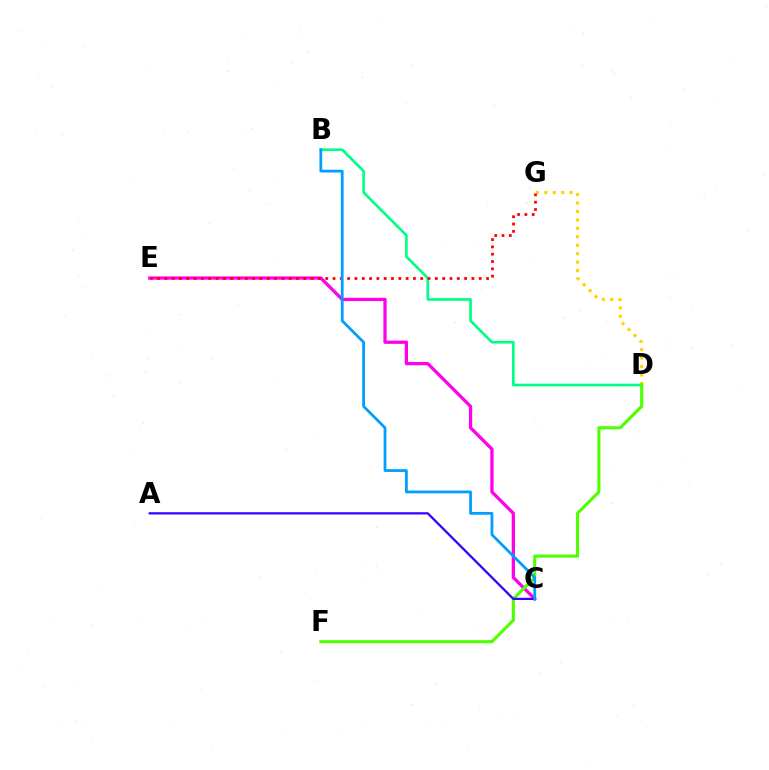{('D', 'G'): [{'color': '#ffd500', 'line_style': 'dotted', 'thickness': 2.29}], ('C', 'E'): [{'color': '#ff00ed', 'line_style': 'solid', 'thickness': 2.35}], ('B', 'D'): [{'color': '#00ff86', 'line_style': 'solid', 'thickness': 1.92}], ('D', 'F'): [{'color': '#4fff00', 'line_style': 'solid', 'thickness': 2.23}], ('A', 'C'): [{'color': '#3700ff', 'line_style': 'solid', 'thickness': 1.62}], ('E', 'G'): [{'color': '#ff0000', 'line_style': 'dotted', 'thickness': 1.99}], ('B', 'C'): [{'color': '#009eff', 'line_style': 'solid', 'thickness': 1.99}]}